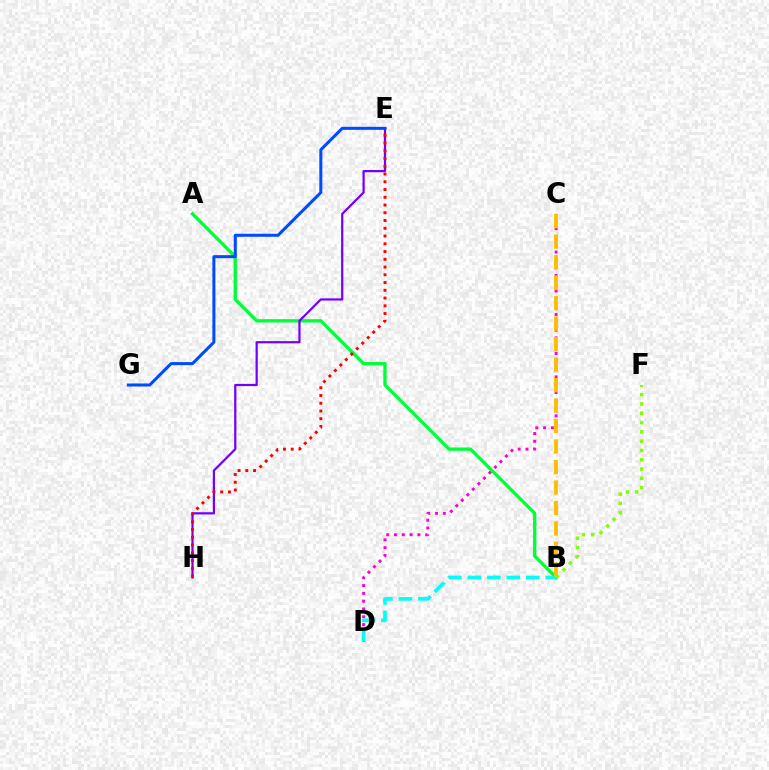{('A', 'B'): [{'color': '#00ff39', 'line_style': 'solid', 'thickness': 2.39}], ('C', 'D'): [{'color': '#ff00cf', 'line_style': 'dotted', 'thickness': 2.12}], ('E', 'H'): [{'color': '#7200ff', 'line_style': 'solid', 'thickness': 1.6}, {'color': '#ff0000', 'line_style': 'dotted', 'thickness': 2.11}], ('B', 'D'): [{'color': '#00fff6', 'line_style': 'dashed', 'thickness': 2.64}], ('B', 'C'): [{'color': '#ffbd00', 'line_style': 'dashed', 'thickness': 2.78}], ('E', 'G'): [{'color': '#004bff', 'line_style': 'solid', 'thickness': 2.18}], ('B', 'F'): [{'color': '#84ff00', 'line_style': 'dotted', 'thickness': 2.52}]}